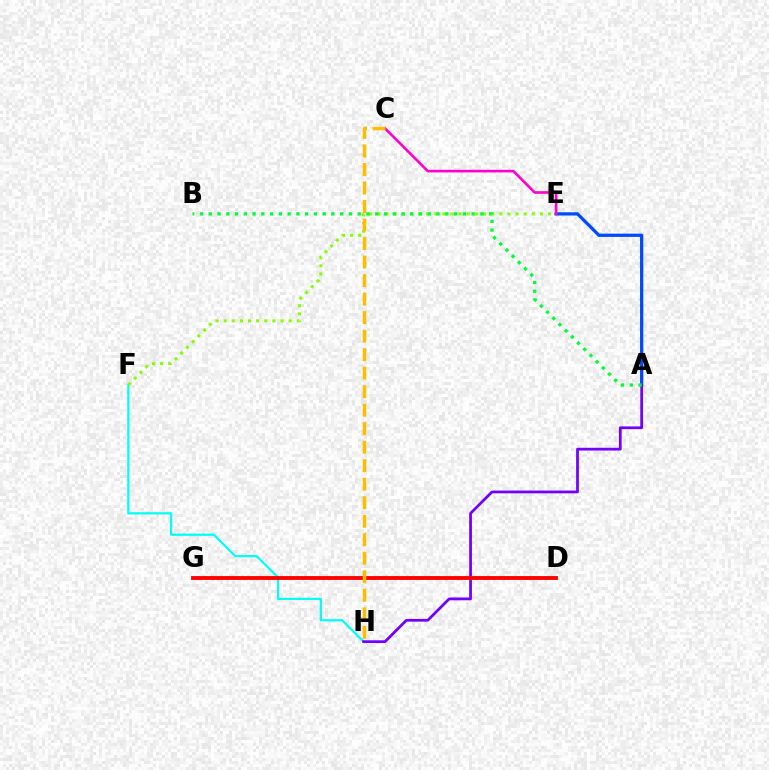{('A', 'E'): [{'color': '#004bff', 'line_style': 'solid', 'thickness': 2.35}], ('F', 'H'): [{'color': '#00fff6', 'line_style': 'solid', 'thickness': 1.6}], ('E', 'F'): [{'color': '#84ff00', 'line_style': 'dotted', 'thickness': 2.21}], ('C', 'E'): [{'color': '#ff00cf', 'line_style': 'solid', 'thickness': 1.9}], ('A', 'H'): [{'color': '#7200ff', 'line_style': 'solid', 'thickness': 1.98}], ('D', 'G'): [{'color': '#ff0000', 'line_style': 'solid', 'thickness': 2.77}], ('C', 'H'): [{'color': '#ffbd00', 'line_style': 'dashed', 'thickness': 2.51}], ('A', 'B'): [{'color': '#00ff39', 'line_style': 'dotted', 'thickness': 2.38}]}